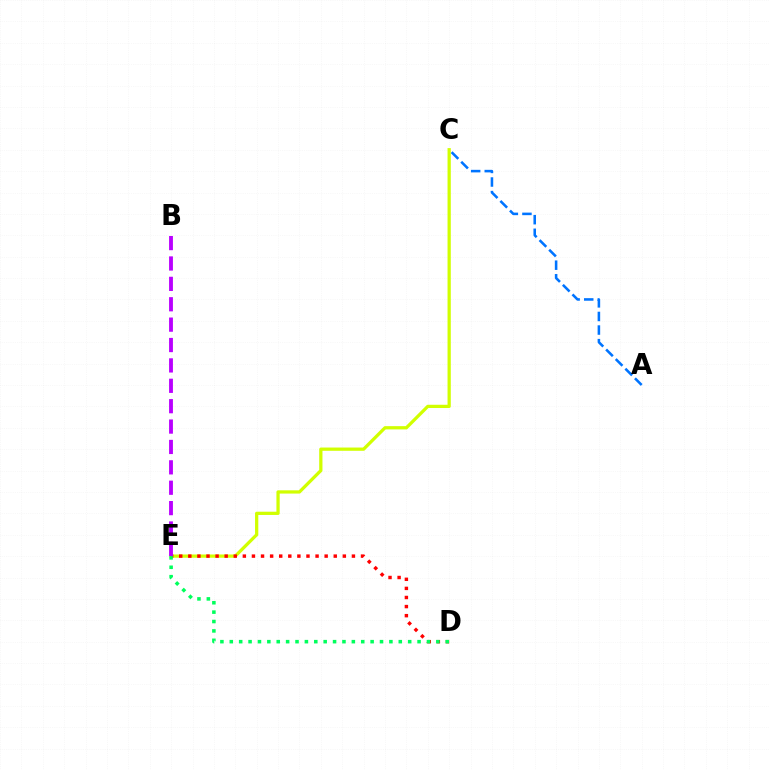{('A', 'C'): [{'color': '#0074ff', 'line_style': 'dashed', 'thickness': 1.85}], ('C', 'E'): [{'color': '#d1ff00', 'line_style': 'solid', 'thickness': 2.34}], ('D', 'E'): [{'color': '#ff0000', 'line_style': 'dotted', 'thickness': 2.47}, {'color': '#00ff5c', 'line_style': 'dotted', 'thickness': 2.55}], ('B', 'E'): [{'color': '#b900ff', 'line_style': 'dashed', 'thickness': 2.77}]}